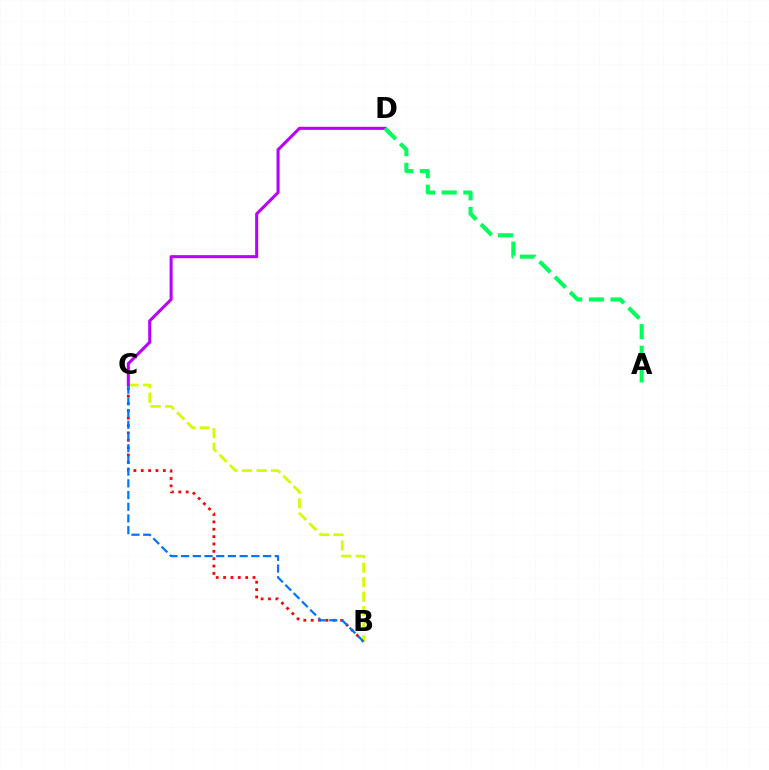{('B', 'C'): [{'color': '#ff0000', 'line_style': 'dotted', 'thickness': 2.0}, {'color': '#d1ff00', 'line_style': 'dashed', 'thickness': 1.97}, {'color': '#0074ff', 'line_style': 'dashed', 'thickness': 1.59}], ('C', 'D'): [{'color': '#b900ff', 'line_style': 'solid', 'thickness': 2.2}], ('A', 'D'): [{'color': '#00ff5c', 'line_style': 'dashed', 'thickness': 2.94}]}